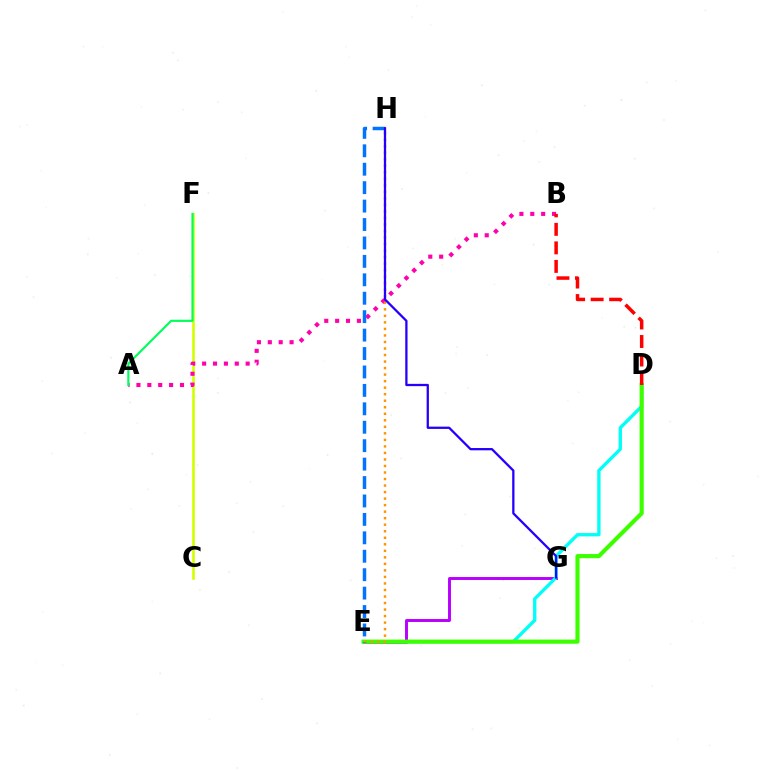{('C', 'F'): [{'color': '#d1ff00', 'line_style': 'solid', 'thickness': 1.9}], ('E', 'G'): [{'color': '#b900ff', 'line_style': 'solid', 'thickness': 2.12}], ('D', 'E'): [{'color': '#00fff6', 'line_style': 'solid', 'thickness': 2.39}, {'color': '#3dff00', 'line_style': 'solid', 'thickness': 2.99}], ('A', 'B'): [{'color': '#ff00ac', 'line_style': 'dotted', 'thickness': 2.96}], ('E', 'H'): [{'color': '#ff9400', 'line_style': 'dotted', 'thickness': 1.77}, {'color': '#0074ff', 'line_style': 'dashed', 'thickness': 2.5}], ('A', 'F'): [{'color': '#00ff5c', 'line_style': 'solid', 'thickness': 1.55}], ('B', 'D'): [{'color': '#ff0000', 'line_style': 'dashed', 'thickness': 2.52}], ('G', 'H'): [{'color': '#2500ff', 'line_style': 'solid', 'thickness': 1.64}]}